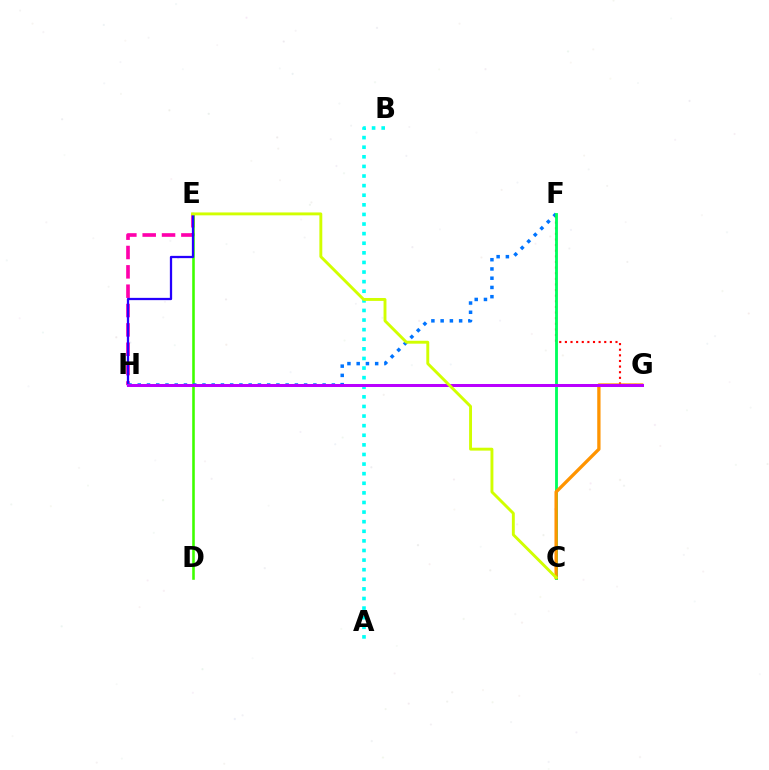{('E', 'H'): [{'color': '#ff00ac', 'line_style': 'dashed', 'thickness': 2.63}, {'color': '#2500ff', 'line_style': 'solid', 'thickness': 1.64}], ('D', 'E'): [{'color': '#3dff00', 'line_style': 'solid', 'thickness': 1.86}], ('A', 'B'): [{'color': '#00fff6', 'line_style': 'dotted', 'thickness': 2.61}], ('F', 'H'): [{'color': '#0074ff', 'line_style': 'dotted', 'thickness': 2.51}], ('F', 'G'): [{'color': '#ff0000', 'line_style': 'dotted', 'thickness': 1.53}], ('C', 'F'): [{'color': '#00ff5c', 'line_style': 'solid', 'thickness': 2.04}], ('C', 'G'): [{'color': '#ff9400', 'line_style': 'solid', 'thickness': 2.37}], ('G', 'H'): [{'color': '#b900ff', 'line_style': 'solid', 'thickness': 2.17}], ('C', 'E'): [{'color': '#d1ff00', 'line_style': 'solid', 'thickness': 2.09}]}